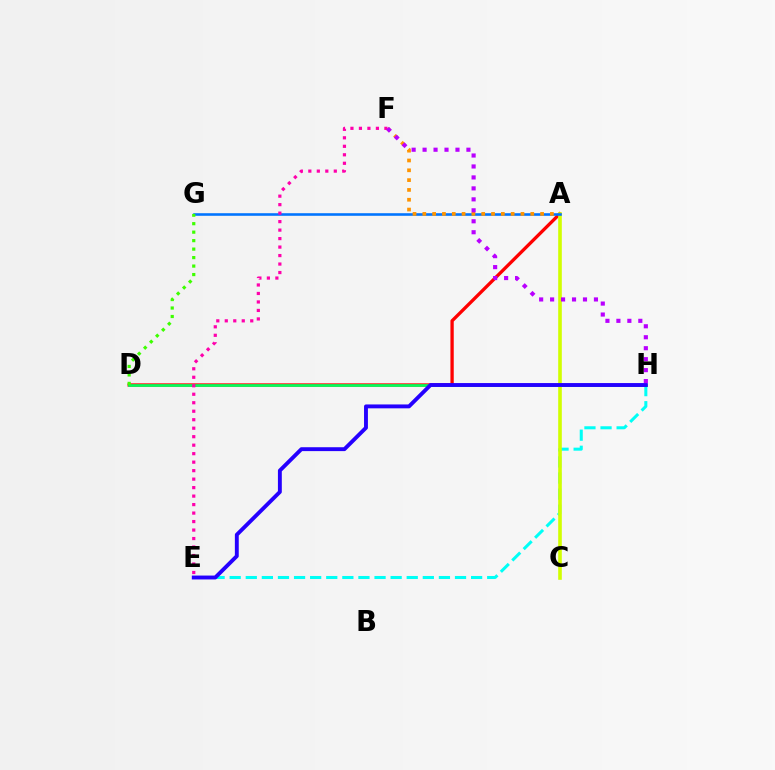{('E', 'H'): [{'color': '#00fff6', 'line_style': 'dashed', 'thickness': 2.19}, {'color': '#2500ff', 'line_style': 'solid', 'thickness': 2.8}], ('A', 'D'): [{'color': '#ff0000', 'line_style': 'solid', 'thickness': 2.38}], ('D', 'H'): [{'color': '#00ff5c', 'line_style': 'solid', 'thickness': 1.95}], ('A', 'C'): [{'color': '#d1ff00', 'line_style': 'solid', 'thickness': 2.6}], ('A', 'G'): [{'color': '#0074ff', 'line_style': 'solid', 'thickness': 1.86}], ('A', 'F'): [{'color': '#ff9400', 'line_style': 'dotted', 'thickness': 2.67}], ('E', 'F'): [{'color': '#ff00ac', 'line_style': 'dotted', 'thickness': 2.31}], ('D', 'G'): [{'color': '#3dff00', 'line_style': 'dotted', 'thickness': 2.3}], ('F', 'H'): [{'color': '#b900ff', 'line_style': 'dotted', 'thickness': 2.98}]}